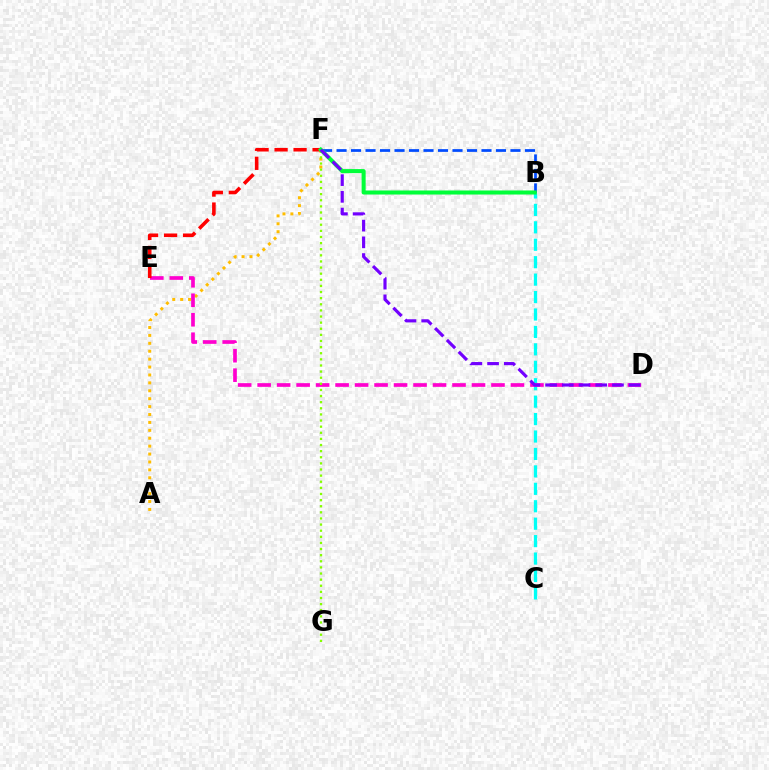{('B', 'F'): [{'color': '#004bff', 'line_style': 'dashed', 'thickness': 1.97}, {'color': '#00ff39', 'line_style': 'solid', 'thickness': 2.92}], ('A', 'F'): [{'color': '#ffbd00', 'line_style': 'dotted', 'thickness': 2.15}], ('B', 'C'): [{'color': '#00fff6', 'line_style': 'dashed', 'thickness': 2.37}], ('D', 'E'): [{'color': '#ff00cf', 'line_style': 'dashed', 'thickness': 2.65}], ('E', 'F'): [{'color': '#ff0000', 'line_style': 'dashed', 'thickness': 2.58}], ('F', 'G'): [{'color': '#84ff00', 'line_style': 'dotted', 'thickness': 1.66}], ('D', 'F'): [{'color': '#7200ff', 'line_style': 'dashed', 'thickness': 2.27}]}